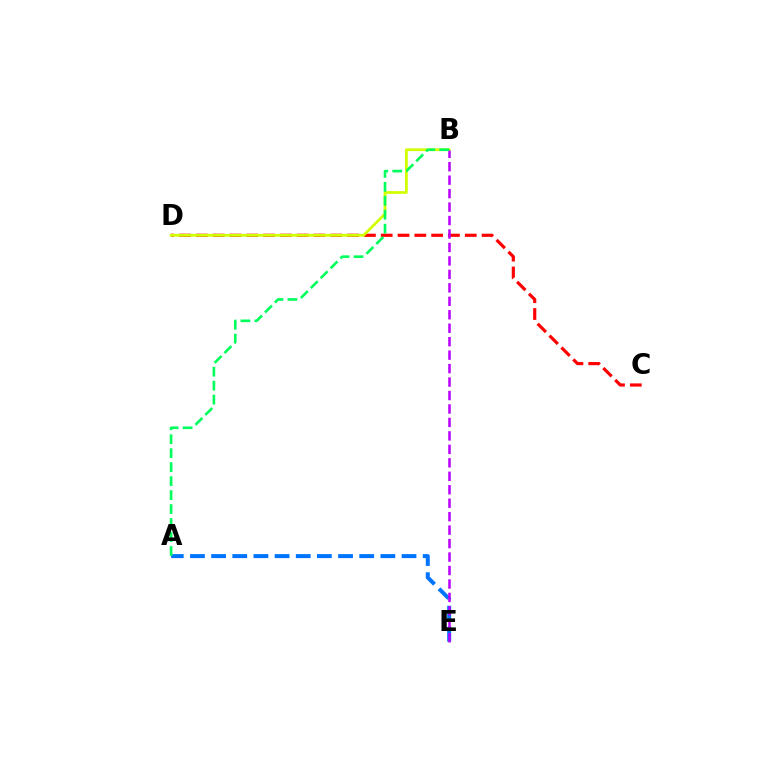{('C', 'D'): [{'color': '#ff0000', 'line_style': 'dashed', 'thickness': 2.28}], ('B', 'D'): [{'color': '#d1ff00', 'line_style': 'solid', 'thickness': 1.98}], ('A', 'E'): [{'color': '#0074ff', 'line_style': 'dashed', 'thickness': 2.87}], ('B', 'E'): [{'color': '#b900ff', 'line_style': 'dashed', 'thickness': 1.83}], ('A', 'B'): [{'color': '#00ff5c', 'line_style': 'dashed', 'thickness': 1.9}]}